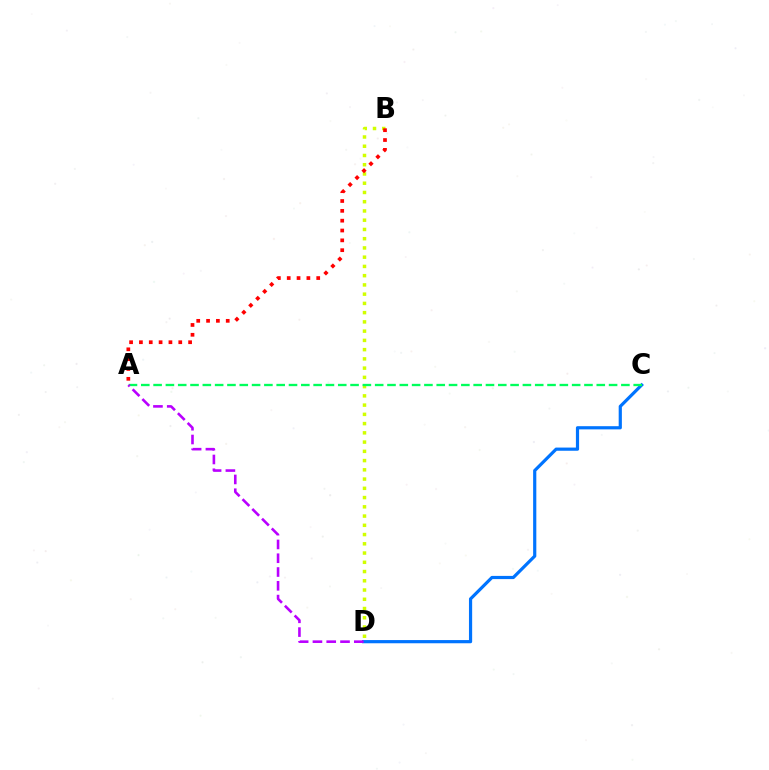{('B', 'D'): [{'color': '#d1ff00', 'line_style': 'dotted', 'thickness': 2.51}], ('C', 'D'): [{'color': '#0074ff', 'line_style': 'solid', 'thickness': 2.3}], ('A', 'B'): [{'color': '#ff0000', 'line_style': 'dotted', 'thickness': 2.67}], ('A', 'C'): [{'color': '#00ff5c', 'line_style': 'dashed', 'thickness': 1.67}], ('A', 'D'): [{'color': '#b900ff', 'line_style': 'dashed', 'thickness': 1.87}]}